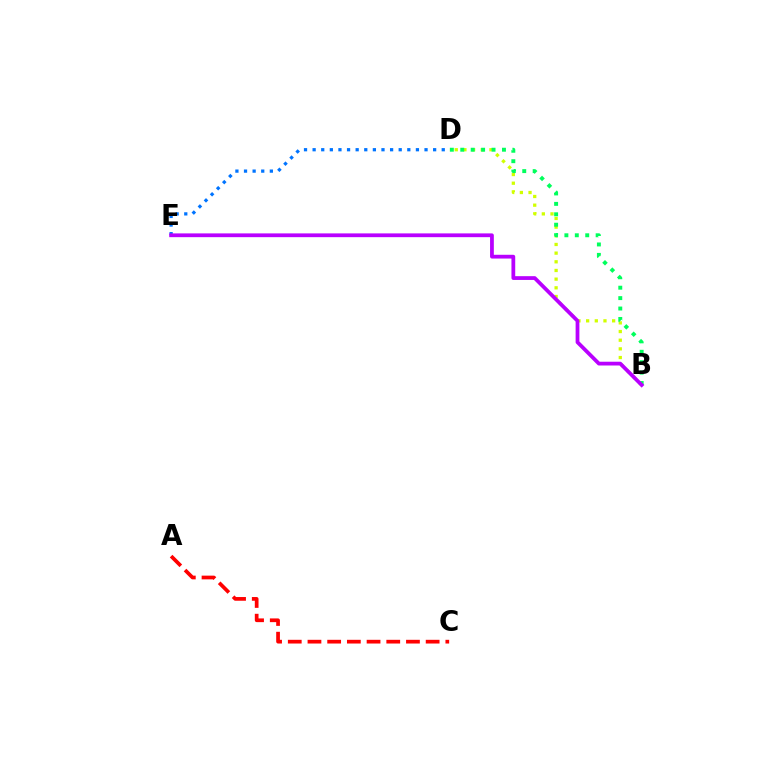{('B', 'D'): [{'color': '#d1ff00', 'line_style': 'dotted', 'thickness': 2.36}, {'color': '#00ff5c', 'line_style': 'dotted', 'thickness': 2.83}], ('D', 'E'): [{'color': '#0074ff', 'line_style': 'dotted', 'thickness': 2.34}], ('A', 'C'): [{'color': '#ff0000', 'line_style': 'dashed', 'thickness': 2.68}], ('B', 'E'): [{'color': '#b900ff', 'line_style': 'solid', 'thickness': 2.71}]}